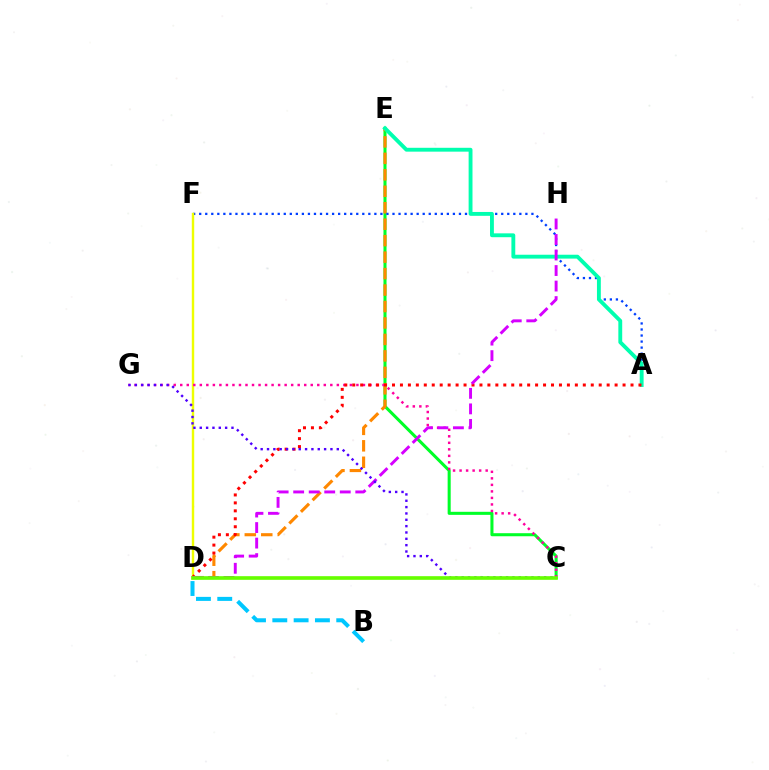{('C', 'E'): [{'color': '#00ff27', 'line_style': 'solid', 'thickness': 2.2}], ('D', 'E'): [{'color': '#ff8800', 'line_style': 'dashed', 'thickness': 2.24}], ('A', 'F'): [{'color': '#003fff', 'line_style': 'dotted', 'thickness': 1.64}], ('D', 'F'): [{'color': '#eeff00', 'line_style': 'solid', 'thickness': 1.75}], ('B', 'D'): [{'color': '#00c7ff', 'line_style': 'dashed', 'thickness': 2.89}], ('A', 'E'): [{'color': '#00ffaf', 'line_style': 'solid', 'thickness': 2.78}], ('C', 'G'): [{'color': '#ff00a0', 'line_style': 'dotted', 'thickness': 1.77}, {'color': '#4f00ff', 'line_style': 'dotted', 'thickness': 1.72}], ('A', 'D'): [{'color': '#ff0000', 'line_style': 'dotted', 'thickness': 2.16}], ('D', 'H'): [{'color': '#d600ff', 'line_style': 'dashed', 'thickness': 2.11}], ('C', 'D'): [{'color': '#66ff00', 'line_style': 'solid', 'thickness': 2.63}]}